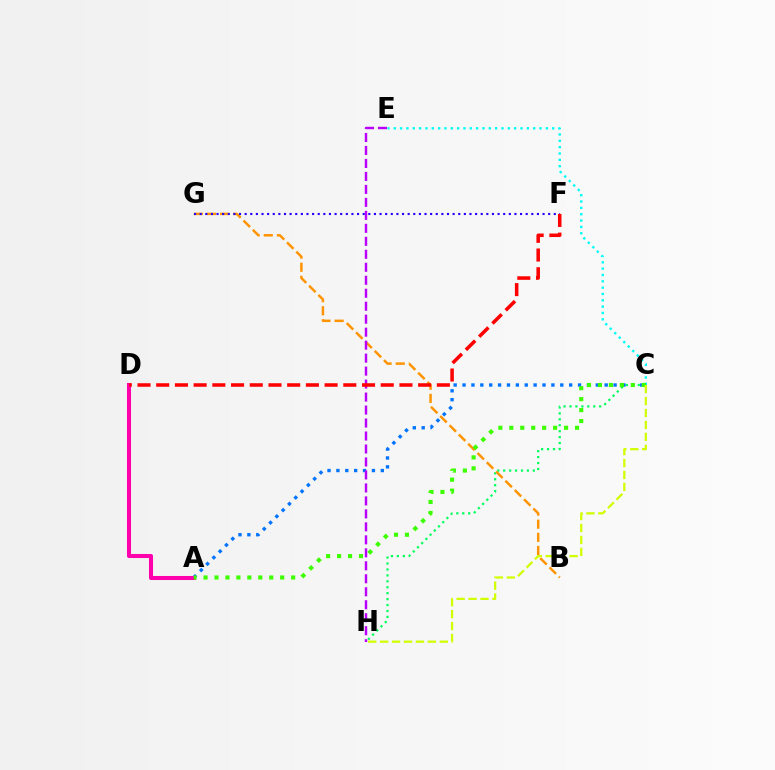{('C', 'E'): [{'color': '#00fff6', 'line_style': 'dotted', 'thickness': 1.72}], ('C', 'H'): [{'color': '#00ff5c', 'line_style': 'dotted', 'thickness': 1.61}, {'color': '#d1ff00', 'line_style': 'dashed', 'thickness': 1.62}], ('A', 'C'): [{'color': '#0074ff', 'line_style': 'dotted', 'thickness': 2.41}, {'color': '#3dff00', 'line_style': 'dotted', 'thickness': 2.98}], ('A', 'D'): [{'color': '#ff00ac', 'line_style': 'solid', 'thickness': 2.92}], ('B', 'G'): [{'color': '#ff9400', 'line_style': 'dashed', 'thickness': 1.78}], ('E', 'H'): [{'color': '#b900ff', 'line_style': 'dashed', 'thickness': 1.76}], ('F', 'G'): [{'color': '#2500ff', 'line_style': 'dotted', 'thickness': 1.53}], ('D', 'F'): [{'color': '#ff0000', 'line_style': 'dashed', 'thickness': 2.54}]}